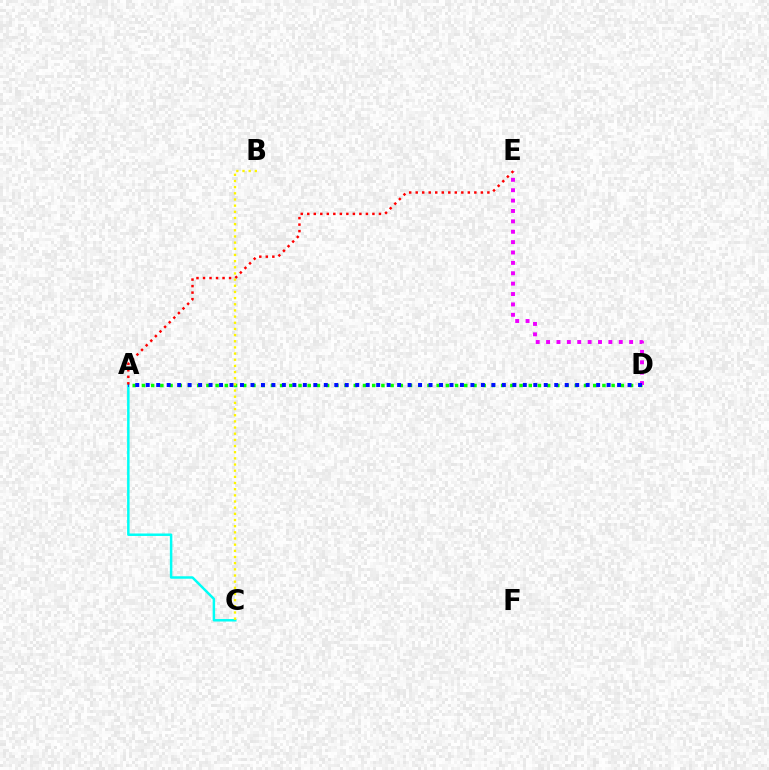{('A', 'C'): [{'color': '#00fff6', 'line_style': 'solid', 'thickness': 1.79}], ('A', 'D'): [{'color': '#08ff00', 'line_style': 'dotted', 'thickness': 2.5}, {'color': '#0010ff', 'line_style': 'dotted', 'thickness': 2.85}], ('D', 'E'): [{'color': '#ee00ff', 'line_style': 'dotted', 'thickness': 2.82}], ('B', 'C'): [{'color': '#fcf500', 'line_style': 'dotted', 'thickness': 1.67}], ('A', 'E'): [{'color': '#ff0000', 'line_style': 'dotted', 'thickness': 1.77}]}